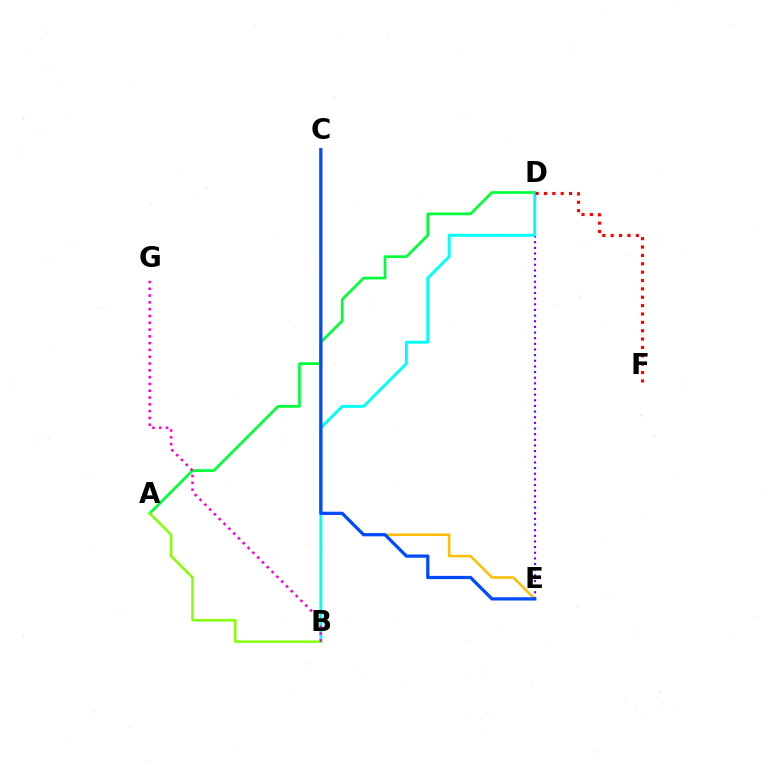{('C', 'E'): [{'color': '#ffbd00', 'line_style': 'solid', 'thickness': 1.82}, {'color': '#004bff', 'line_style': 'solid', 'thickness': 2.34}], ('D', 'E'): [{'color': '#7200ff', 'line_style': 'dotted', 'thickness': 1.53}], ('A', 'D'): [{'color': '#00ff39', 'line_style': 'solid', 'thickness': 1.95}], ('B', 'D'): [{'color': '#00fff6', 'line_style': 'solid', 'thickness': 2.08}], ('A', 'B'): [{'color': '#84ff00', 'line_style': 'solid', 'thickness': 1.78}], ('D', 'F'): [{'color': '#ff0000', 'line_style': 'dotted', 'thickness': 2.27}], ('B', 'G'): [{'color': '#ff00cf', 'line_style': 'dotted', 'thickness': 1.85}]}